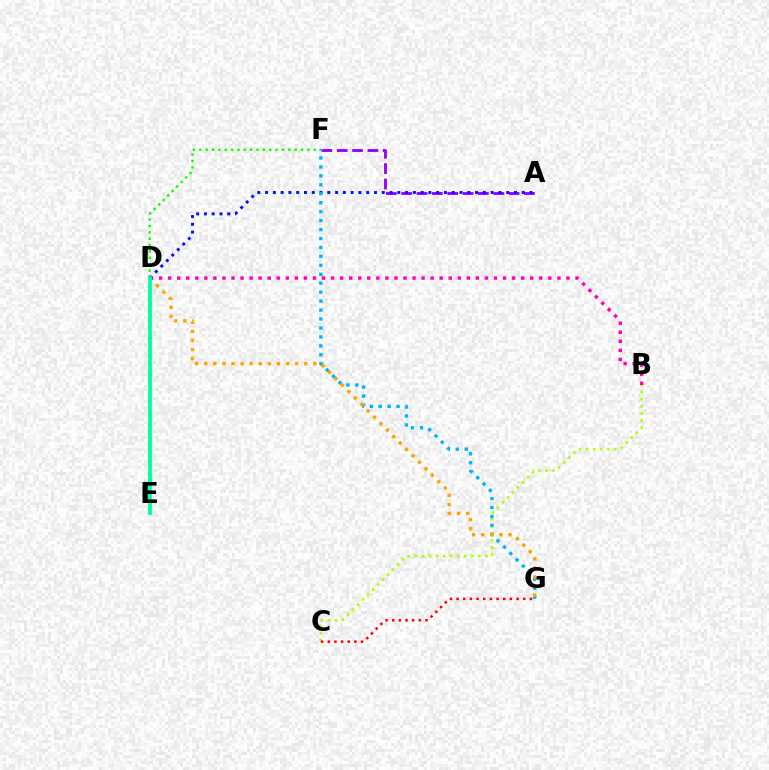{('A', 'F'): [{'color': '#9b00ff', 'line_style': 'dashed', 'thickness': 2.09}], ('D', 'F'): [{'color': '#08ff00', 'line_style': 'dotted', 'thickness': 1.73}], ('B', 'C'): [{'color': '#b3ff00', 'line_style': 'dotted', 'thickness': 1.92}], ('A', 'D'): [{'color': '#0010ff', 'line_style': 'dotted', 'thickness': 2.11}], ('F', 'G'): [{'color': '#00b5ff', 'line_style': 'dotted', 'thickness': 2.43}], ('C', 'G'): [{'color': '#ff0000', 'line_style': 'dotted', 'thickness': 1.81}], ('D', 'G'): [{'color': '#ffa500', 'line_style': 'dotted', 'thickness': 2.47}], ('B', 'D'): [{'color': '#ff00bd', 'line_style': 'dotted', 'thickness': 2.46}], ('D', 'E'): [{'color': '#00ff9d', 'line_style': 'solid', 'thickness': 2.74}]}